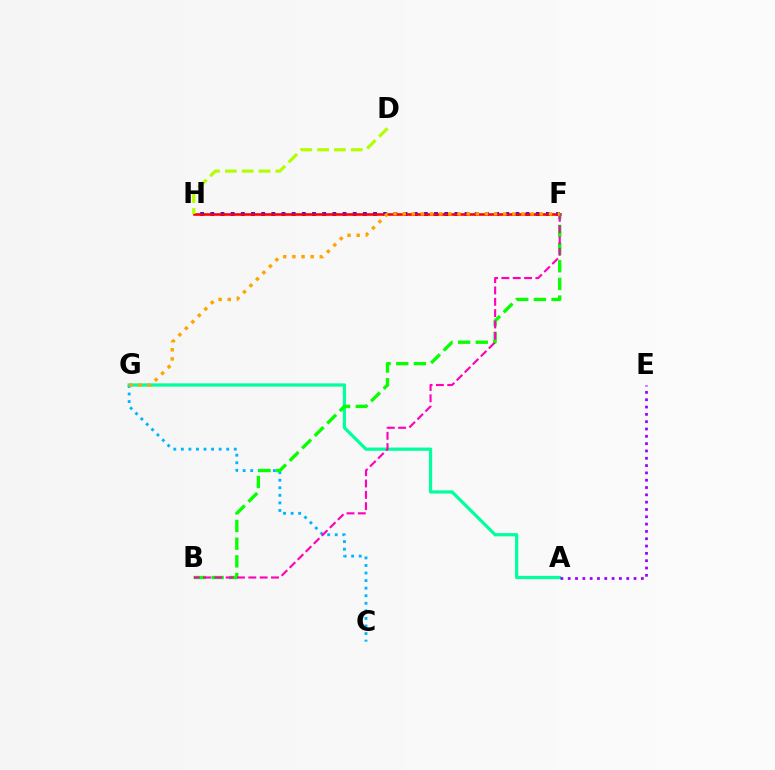{('F', 'H'): [{'color': '#0010ff', 'line_style': 'dotted', 'thickness': 2.76}, {'color': '#ff0000', 'line_style': 'solid', 'thickness': 1.89}], ('C', 'G'): [{'color': '#00b5ff', 'line_style': 'dotted', 'thickness': 2.05}], ('A', 'G'): [{'color': '#00ff9d', 'line_style': 'solid', 'thickness': 2.32}], ('B', 'F'): [{'color': '#08ff00', 'line_style': 'dashed', 'thickness': 2.4}, {'color': '#ff00bd', 'line_style': 'dashed', 'thickness': 1.54}], ('D', 'H'): [{'color': '#b3ff00', 'line_style': 'dashed', 'thickness': 2.29}], ('F', 'G'): [{'color': '#ffa500', 'line_style': 'dotted', 'thickness': 2.48}], ('A', 'E'): [{'color': '#9b00ff', 'line_style': 'dotted', 'thickness': 1.99}]}